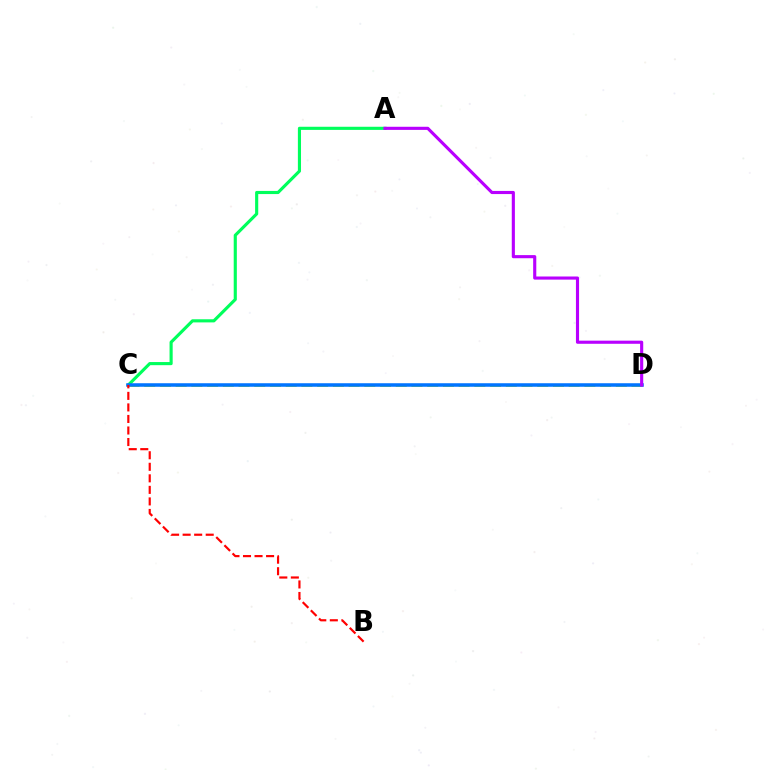{('A', 'C'): [{'color': '#00ff5c', 'line_style': 'solid', 'thickness': 2.25}], ('C', 'D'): [{'color': '#d1ff00', 'line_style': 'dashed', 'thickness': 2.14}, {'color': '#0074ff', 'line_style': 'solid', 'thickness': 2.54}], ('B', 'C'): [{'color': '#ff0000', 'line_style': 'dashed', 'thickness': 1.57}], ('A', 'D'): [{'color': '#b900ff', 'line_style': 'solid', 'thickness': 2.25}]}